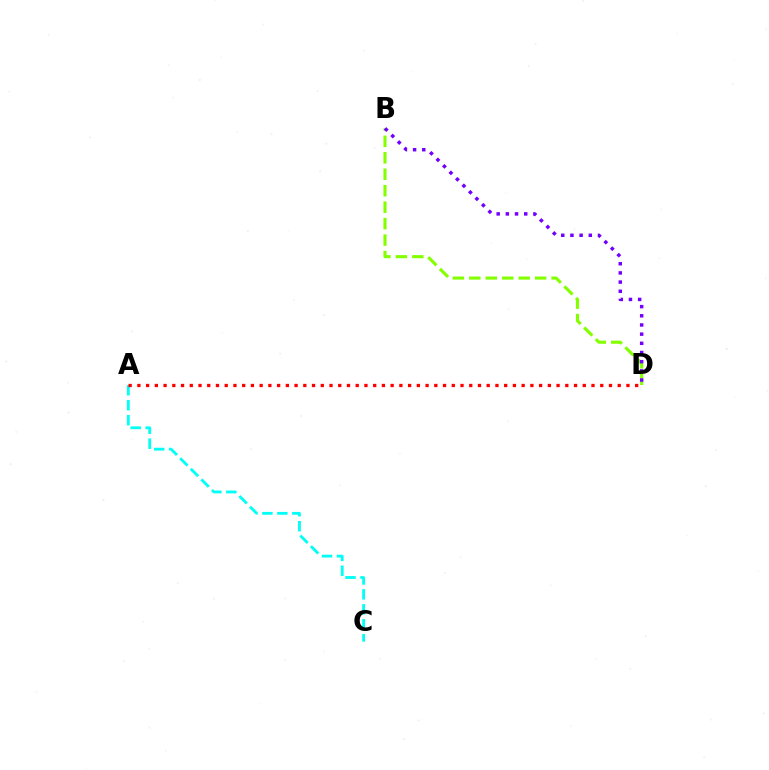{('B', 'D'): [{'color': '#84ff00', 'line_style': 'dashed', 'thickness': 2.24}, {'color': '#7200ff', 'line_style': 'dotted', 'thickness': 2.49}], ('A', 'C'): [{'color': '#00fff6', 'line_style': 'dashed', 'thickness': 2.03}], ('A', 'D'): [{'color': '#ff0000', 'line_style': 'dotted', 'thickness': 2.37}]}